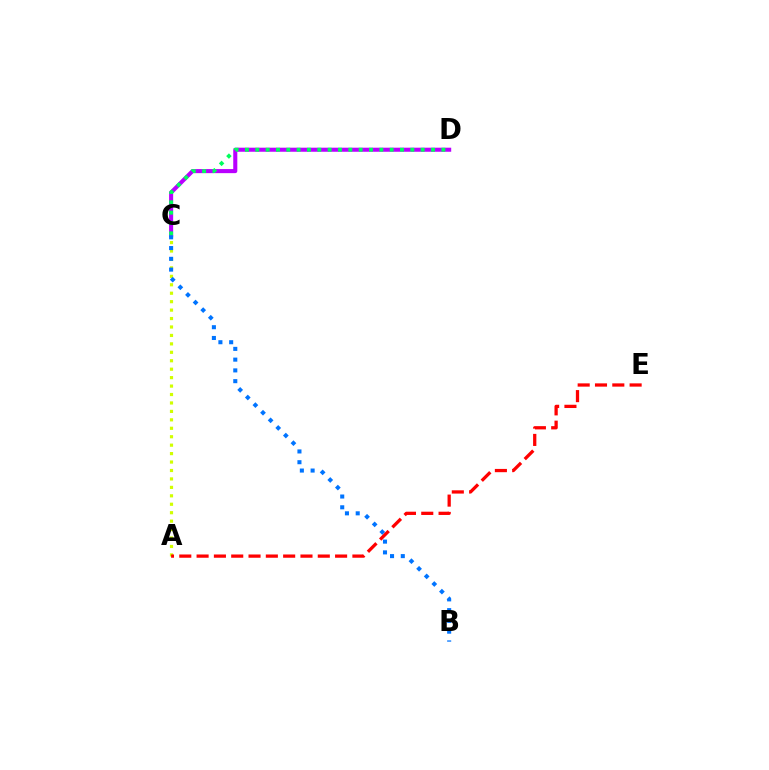{('C', 'D'): [{'color': '#b900ff', 'line_style': 'solid', 'thickness': 2.93}, {'color': '#00ff5c', 'line_style': 'dotted', 'thickness': 2.81}], ('A', 'C'): [{'color': '#d1ff00', 'line_style': 'dotted', 'thickness': 2.29}], ('B', 'C'): [{'color': '#0074ff', 'line_style': 'dotted', 'thickness': 2.92}], ('A', 'E'): [{'color': '#ff0000', 'line_style': 'dashed', 'thickness': 2.35}]}